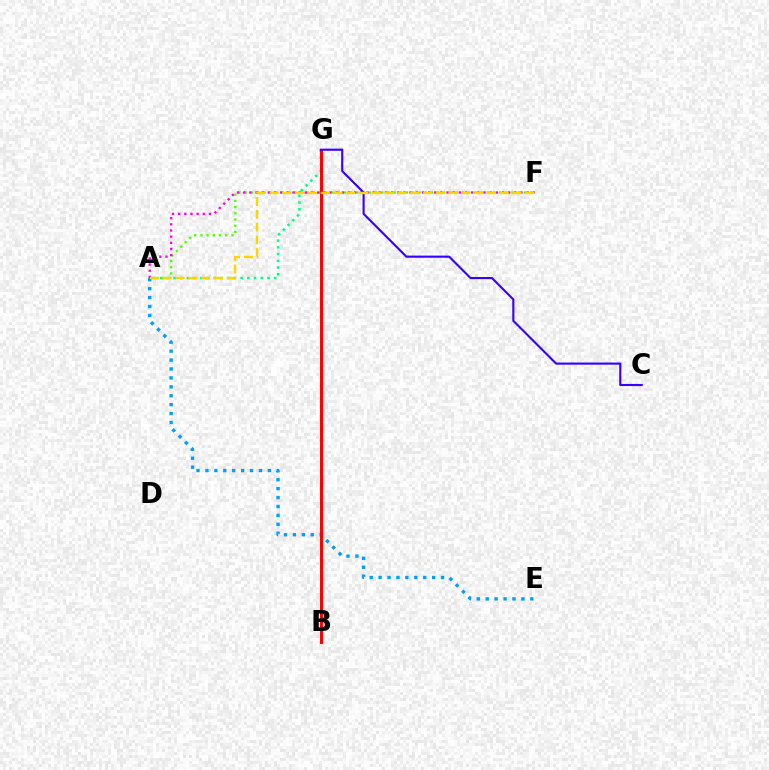{('A', 'G'): [{'color': '#00ff86', 'line_style': 'dotted', 'thickness': 1.82}], ('A', 'F'): [{'color': '#4fff00', 'line_style': 'dotted', 'thickness': 1.69}, {'color': '#ff00ed', 'line_style': 'dotted', 'thickness': 1.67}, {'color': '#ffd500', 'line_style': 'dashed', 'thickness': 1.74}], ('A', 'E'): [{'color': '#009eff', 'line_style': 'dotted', 'thickness': 2.42}], ('B', 'G'): [{'color': '#ff0000', 'line_style': 'solid', 'thickness': 2.15}], ('C', 'G'): [{'color': '#3700ff', 'line_style': 'solid', 'thickness': 1.53}]}